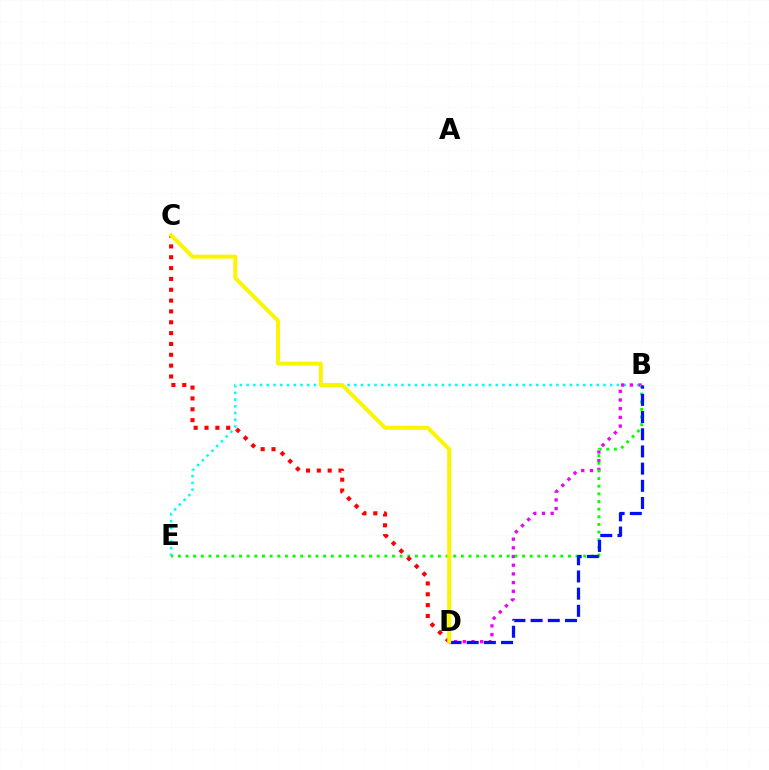{('B', 'E'): [{'color': '#00fff6', 'line_style': 'dotted', 'thickness': 1.83}, {'color': '#08ff00', 'line_style': 'dotted', 'thickness': 2.08}], ('B', 'D'): [{'color': '#ee00ff', 'line_style': 'dotted', 'thickness': 2.36}, {'color': '#0010ff', 'line_style': 'dashed', 'thickness': 2.33}], ('C', 'D'): [{'color': '#ff0000', 'line_style': 'dotted', 'thickness': 2.94}, {'color': '#fcf500', 'line_style': 'solid', 'thickness': 2.86}]}